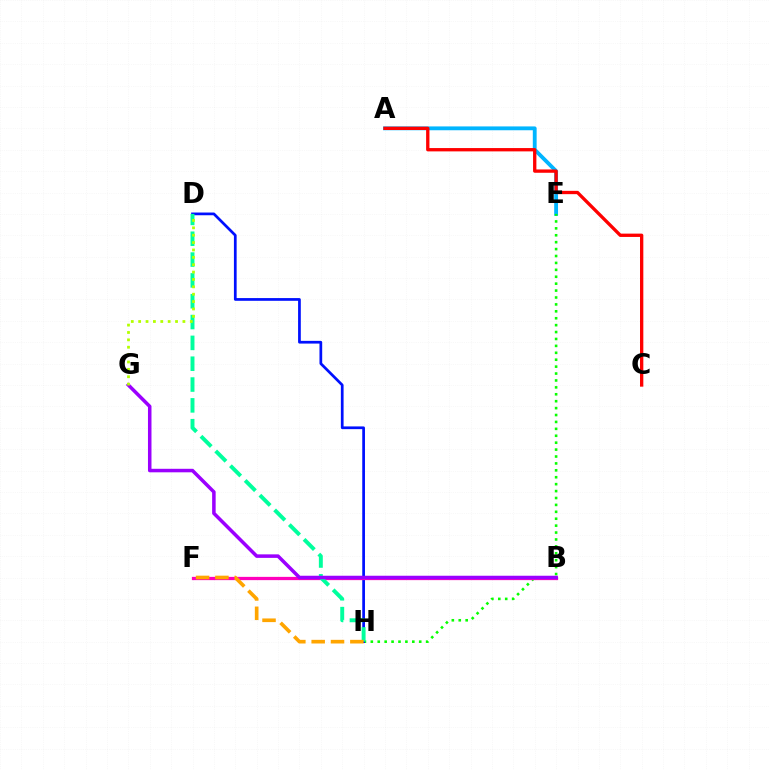{('A', 'E'): [{'color': '#00b5ff', 'line_style': 'solid', 'thickness': 2.76}], ('E', 'H'): [{'color': '#08ff00', 'line_style': 'dotted', 'thickness': 1.88}], ('D', 'H'): [{'color': '#0010ff', 'line_style': 'solid', 'thickness': 1.96}, {'color': '#00ff9d', 'line_style': 'dashed', 'thickness': 2.83}], ('B', 'F'): [{'color': '#ff00bd', 'line_style': 'solid', 'thickness': 2.34}], ('F', 'H'): [{'color': '#ffa500', 'line_style': 'dashed', 'thickness': 2.63}], ('B', 'G'): [{'color': '#9b00ff', 'line_style': 'solid', 'thickness': 2.53}], ('A', 'C'): [{'color': '#ff0000', 'line_style': 'solid', 'thickness': 2.39}], ('D', 'G'): [{'color': '#b3ff00', 'line_style': 'dotted', 'thickness': 2.0}]}